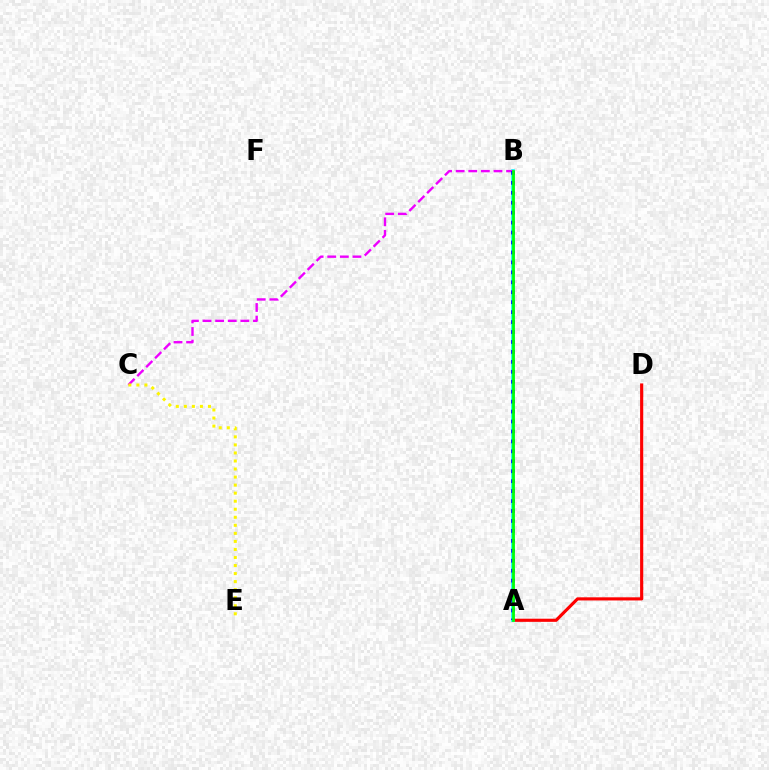{('A', 'D'): [{'color': '#ff0000', 'line_style': 'solid', 'thickness': 2.26}], ('A', 'B'): [{'color': '#00fff6', 'line_style': 'solid', 'thickness': 2.61}, {'color': '#0010ff', 'line_style': 'dotted', 'thickness': 2.7}, {'color': '#08ff00', 'line_style': 'solid', 'thickness': 1.95}], ('B', 'C'): [{'color': '#ee00ff', 'line_style': 'dashed', 'thickness': 1.71}], ('C', 'E'): [{'color': '#fcf500', 'line_style': 'dotted', 'thickness': 2.19}]}